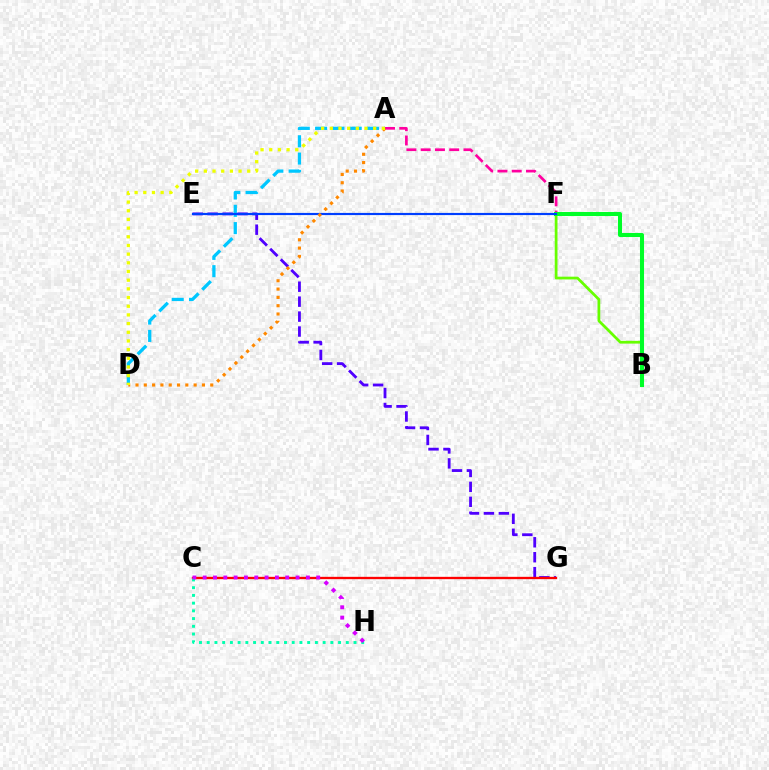{('A', 'F'): [{'color': '#ff00a0', 'line_style': 'dashed', 'thickness': 1.94}], ('B', 'F'): [{'color': '#66ff00', 'line_style': 'solid', 'thickness': 1.98}, {'color': '#00ff27', 'line_style': 'solid', 'thickness': 2.93}], ('E', 'G'): [{'color': '#4f00ff', 'line_style': 'dashed', 'thickness': 2.03}], ('C', 'G'): [{'color': '#ff0000', 'line_style': 'solid', 'thickness': 1.68}], ('C', 'H'): [{'color': '#00ffaf', 'line_style': 'dotted', 'thickness': 2.1}, {'color': '#d600ff', 'line_style': 'dotted', 'thickness': 2.8}], ('A', 'D'): [{'color': '#00c7ff', 'line_style': 'dashed', 'thickness': 2.35}, {'color': '#ff8800', 'line_style': 'dotted', 'thickness': 2.26}, {'color': '#eeff00', 'line_style': 'dotted', 'thickness': 2.36}], ('E', 'F'): [{'color': '#003fff', 'line_style': 'solid', 'thickness': 1.56}]}